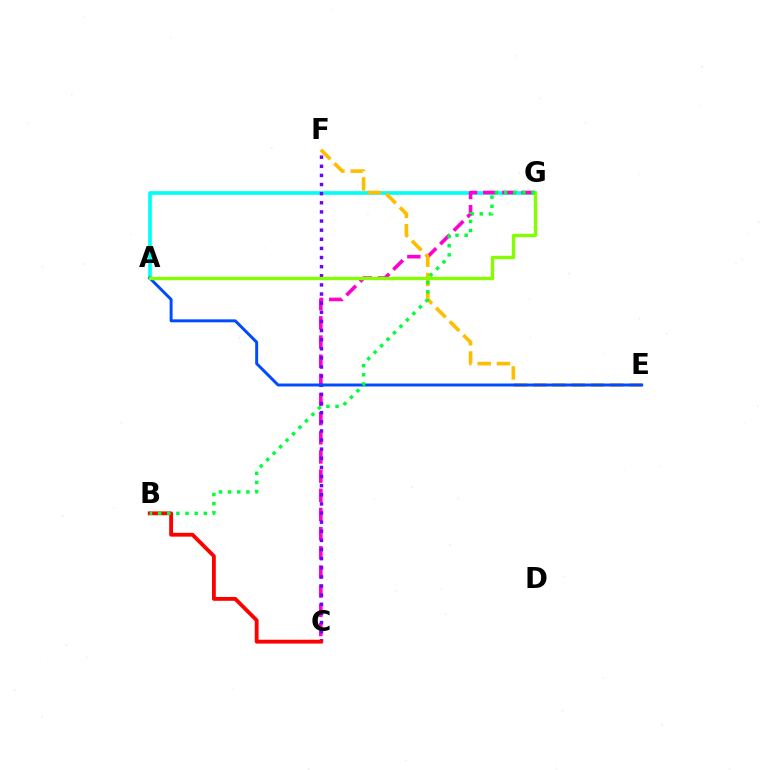{('A', 'G'): [{'color': '#00fff6', 'line_style': 'solid', 'thickness': 2.65}, {'color': '#84ff00', 'line_style': 'solid', 'thickness': 2.41}], ('C', 'G'): [{'color': '#ff00cf', 'line_style': 'dashed', 'thickness': 2.6}], ('E', 'F'): [{'color': '#ffbd00', 'line_style': 'dashed', 'thickness': 2.61}], ('C', 'F'): [{'color': '#7200ff', 'line_style': 'dotted', 'thickness': 2.48}], ('B', 'C'): [{'color': '#ff0000', 'line_style': 'solid', 'thickness': 2.76}], ('A', 'E'): [{'color': '#004bff', 'line_style': 'solid', 'thickness': 2.13}], ('B', 'G'): [{'color': '#00ff39', 'line_style': 'dotted', 'thickness': 2.48}]}